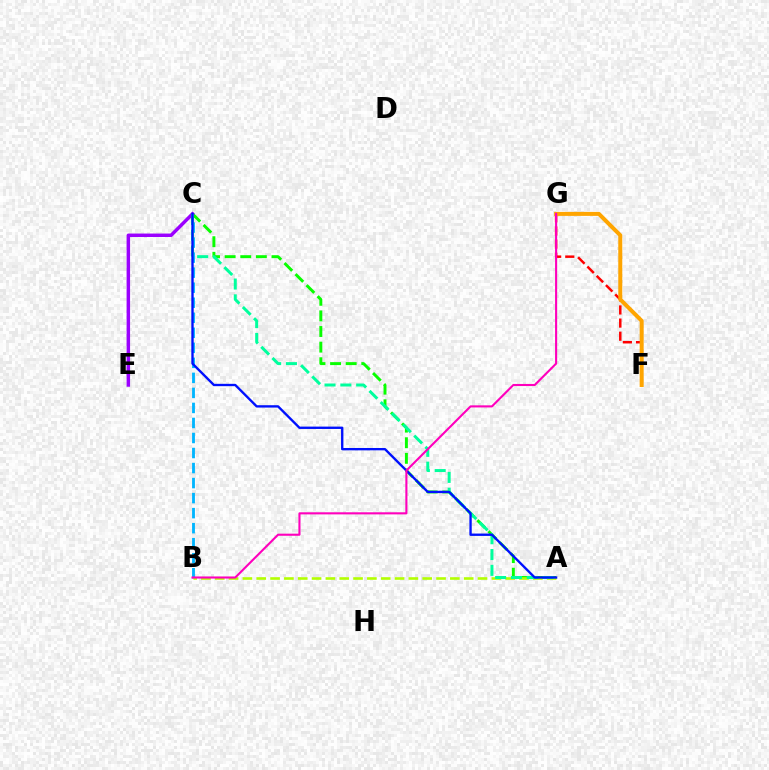{('B', 'C'): [{'color': '#00b5ff', 'line_style': 'dashed', 'thickness': 2.04}], ('A', 'C'): [{'color': '#08ff00', 'line_style': 'dashed', 'thickness': 2.12}, {'color': '#00ff9d', 'line_style': 'dashed', 'thickness': 2.15}, {'color': '#0010ff', 'line_style': 'solid', 'thickness': 1.7}], ('F', 'G'): [{'color': '#ff0000', 'line_style': 'dashed', 'thickness': 1.78}, {'color': '#ffa500', 'line_style': 'solid', 'thickness': 2.89}], ('A', 'B'): [{'color': '#b3ff00', 'line_style': 'dashed', 'thickness': 1.88}], ('C', 'E'): [{'color': '#9b00ff', 'line_style': 'solid', 'thickness': 2.49}], ('B', 'G'): [{'color': '#ff00bd', 'line_style': 'solid', 'thickness': 1.51}]}